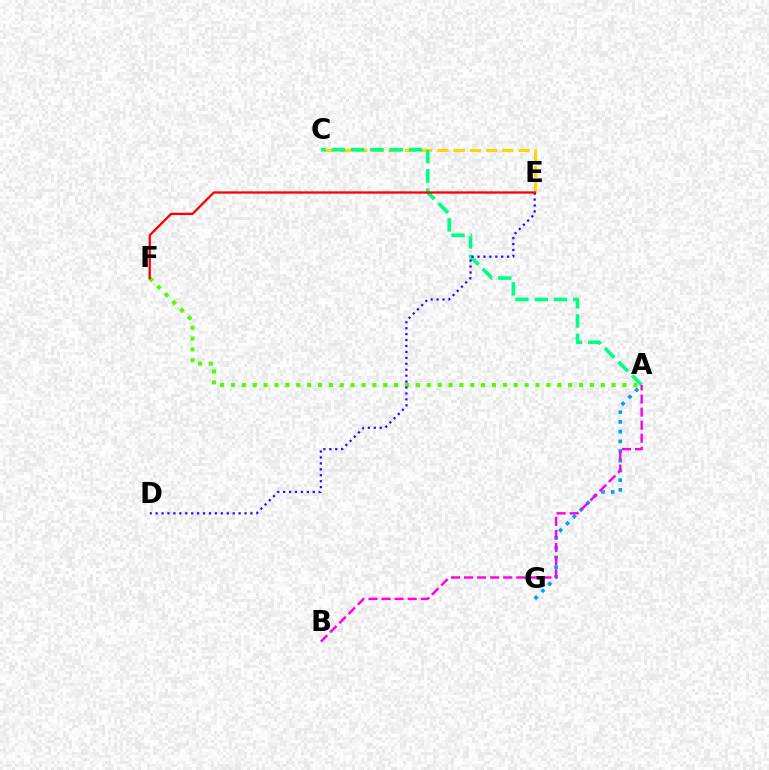{('C', 'E'): [{'color': '#ffd500', 'line_style': 'dashed', 'thickness': 2.21}], ('A', 'G'): [{'color': '#009eff', 'line_style': 'dotted', 'thickness': 2.64}], ('A', 'C'): [{'color': '#00ff86', 'line_style': 'dashed', 'thickness': 2.62}], ('A', 'B'): [{'color': '#ff00ed', 'line_style': 'dashed', 'thickness': 1.77}], ('A', 'F'): [{'color': '#4fff00', 'line_style': 'dotted', 'thickness': 2.95}], ('D', 'E'): [{'color': '#3700ff', 'line_style': 'dotted', 'thickness': 1.61}], ('E', 'F'): [{'color': '#ff0000', 'line_style': 'solid', 'thickness': 1.66}]}